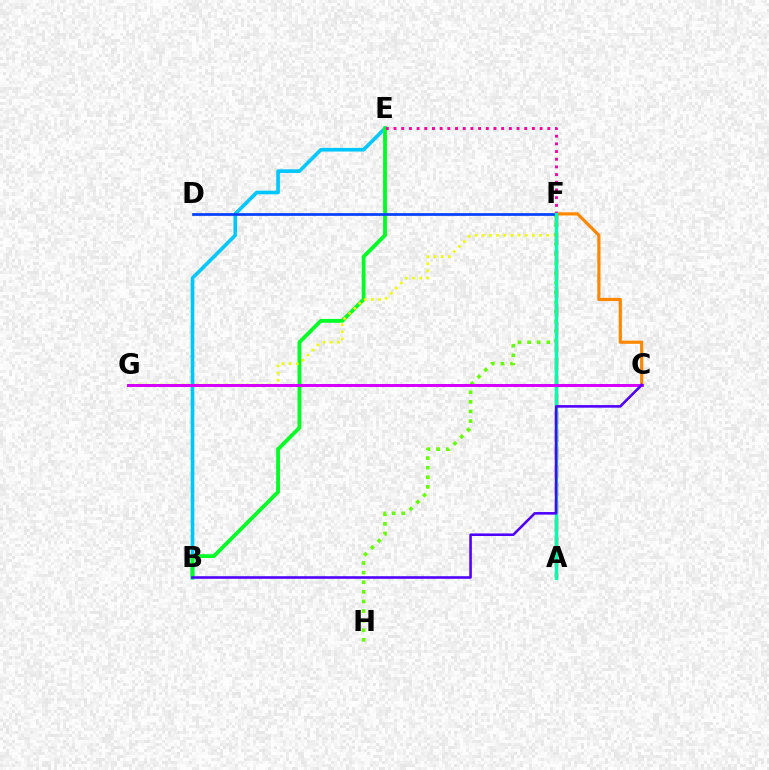{('B', 'E'): [{'color': '#00c7ff', 'line_style': 'solid', 'thickness': 2.63}, {'color': '#00ff27', 'line_style': 'solid', 'thickness': 2.76}], ('F', 'H'): [{'color': '#66ff00', 'line_style': 'dotted', 'thickness': 2.61}], ('F', 'G'): [{'color': '#eeff00', 'line_style': 'dotted', 'thickness': 1.94}], ('C', 'F'): [{'color': '#ff8800', 'line_style': 'solid', 'thickness': 2.28}], ('A', 'F'): [{'color': '#ff0000', 'line_style': 'dashed', 'thickness': 2.43}, {'color': '#00ffaf', 'line_style': 'solid', 'thickness': 2.44}], ('D', 'F'): [{'color': '#003fff', 'line_style': 'solid', 'thickness': 1.94}], ('E', 'F'): [{'color': '#ff00a0', 'line_style': 'dotted', 'thickness': 2.09}], ('C', 'G'): [{'color': '#d600ff', 'line_style': 'solid', 'thickness': 2.13}], ('B', 'C'): [{'color': '#4f00ff', 'line_style': 'solid', 'thickness': 1.86}]}